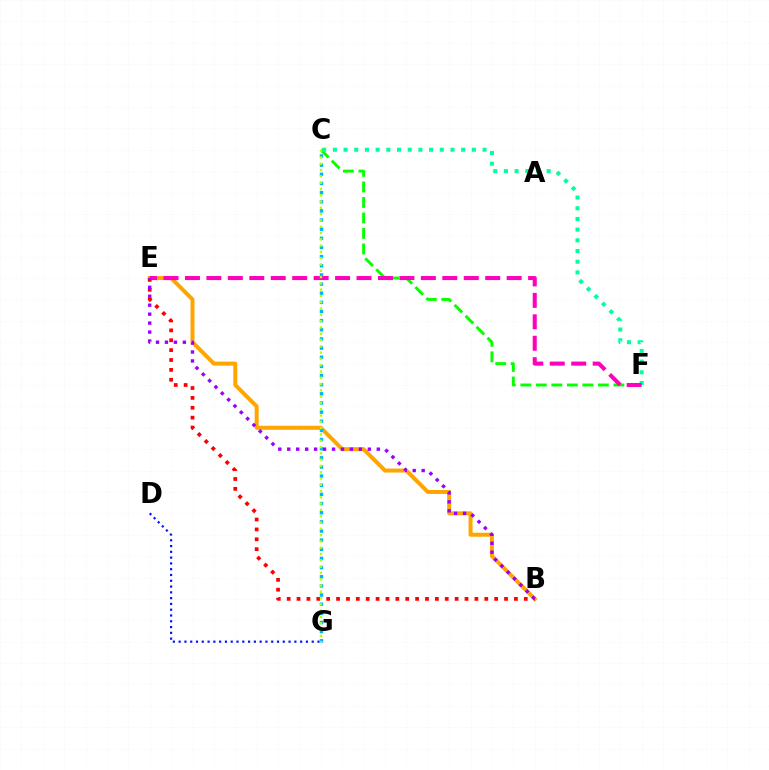{('B', 'E'): [{'color': '#ffa500', 'line_style': 'solid', 'thickness': 2.87}, {'color': '#ff0000', 'line_style': 'dotted', 'thickness': 2.68}, {'color': '#9b00ff', 'line_style': 'dotted', 'thickness': 2.43}], ('D', 'G'): [{'color': '#0010ff', 'line_style': 'dotted', 'thickness': 1.57}], ('C', 'F'): [{'color': '#08ff00', 'line_style': 'dashed', 'thickness': 2.11}, {'color': '#00ff9d', 'line_style': 'dotted', 'thickness': 2.9}], ('C', 'G'): [{'color': '#00b5ff', 'line_style': 'dotted', 'thickness': 2.49}, {'color': '#b3ff00', 'line_style': 'dotted', 'thickness': 1.71}], ('E', 'F'): [{'color': '#ff00bd', 'line_style': 'dashed', 'thickness': 2.91}]}